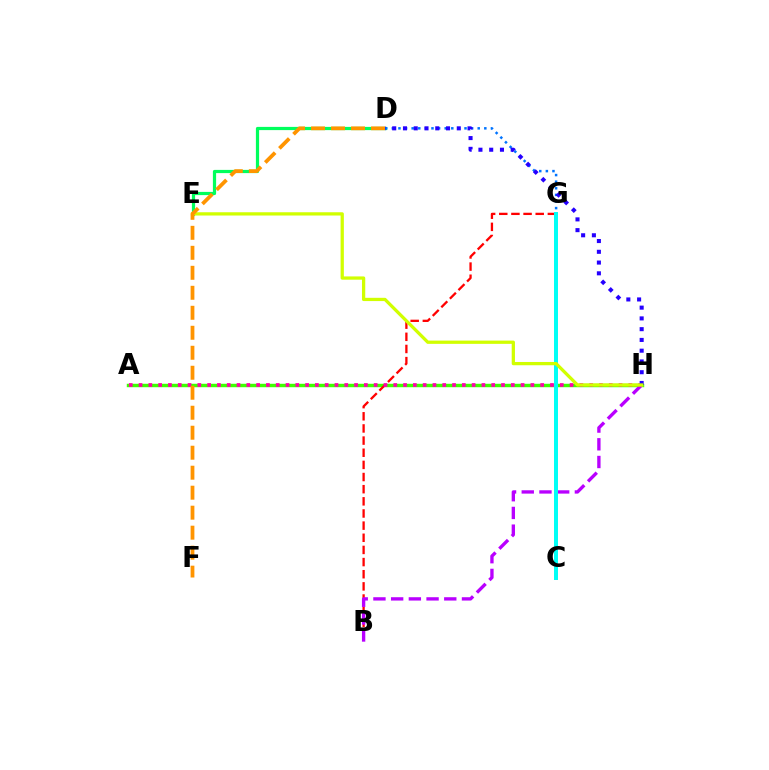{('D', 'E'): [{'color': '#00ff5c', 'line_style': 'solid', 'thickness': 2.31}], ('A', 'H'): [{'color': '#3dff00', 'line_style': 'solid', 'thickness': 2.47}, {'color': '#ff00ac', 'line_style': 'dotted', 'thickness': 2.66}], ('D', 'G'): [{'color': '#0074ff', 'line_style': 'dotted', 'thickness': 1.79}], ('B', 'G'): [{'color': '#ff0000', 'line_style': 'dashed', 'thickness': 1.65}], ('B', 'H'): [{'color': '#b900ff', 'line_style': 'dashed', 'thickness': 2.41}], ('D', 'H'): [{'color': '#2500ff', 'line_style': 'dotted', 'thickness': 2.92}], ('C', 'G'): [{'color': '#00fff6', 'line_style': 'solid', 'thickness': 2.86}], ('E', 'H'): [{'color': '#d1ff00', 'line_style': 'solid', 'thickness': 2.35}], ('D', 'F'): [{'color': '#ff9400', 'line_style': 'dashed', 'thickness': 2.72}]}